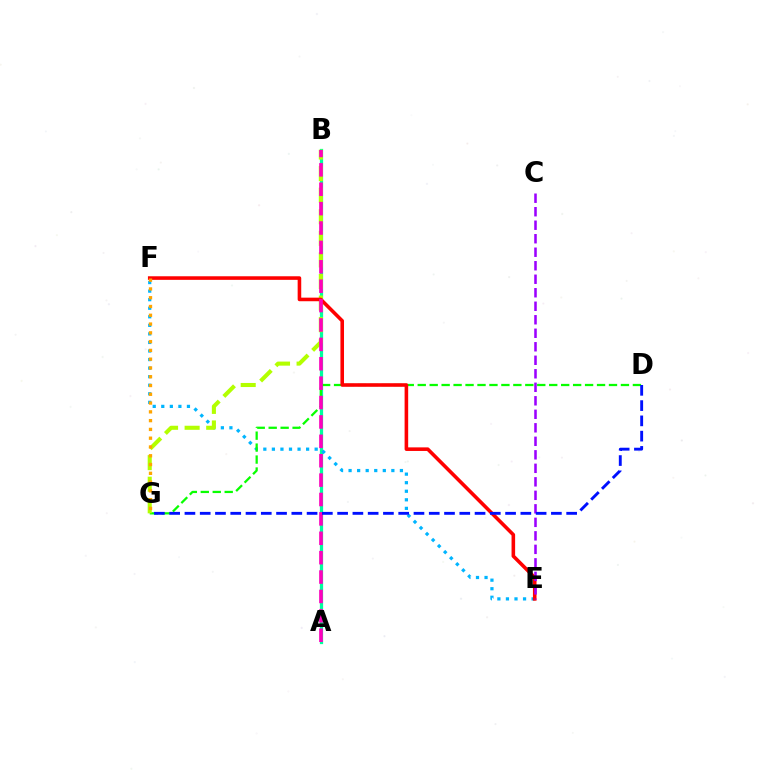{('A', 'B'): [{'color': '#00ff9d', 'line_style': 'solid', 'thickness': 2.33}, {'color': '#ff00bd', 'line_style': 'dashed', 'thickness': 2.63}], ('E', 'F'): [{'color': '#00b5ff', 'line_style': 'dotted', 'thickness': 2.32}, {'color': '#ff0000', 'line_style': 'solid', 'thickness': 2.58}], ('D', 'G'): [{'color': '#08ff00', 'line_style': 'dashed', 'thickness': 1.62}, {'color': '#0010ff', 'line_style': 'dashed', 'thickness': 2.07}], ('B', 'G'): [{'color': '#b3ff00', 'line_style': 'dashed', 'thickness': 2.93}], ('F', 'G'): [{'color': '#ffa500', 'line_style': 'dotted', 'thickness': 2.39}], ('C', 'E'): [{'color': '#9b00ff', 'line_style': 'dashed', 'thickness': 1.83}]}